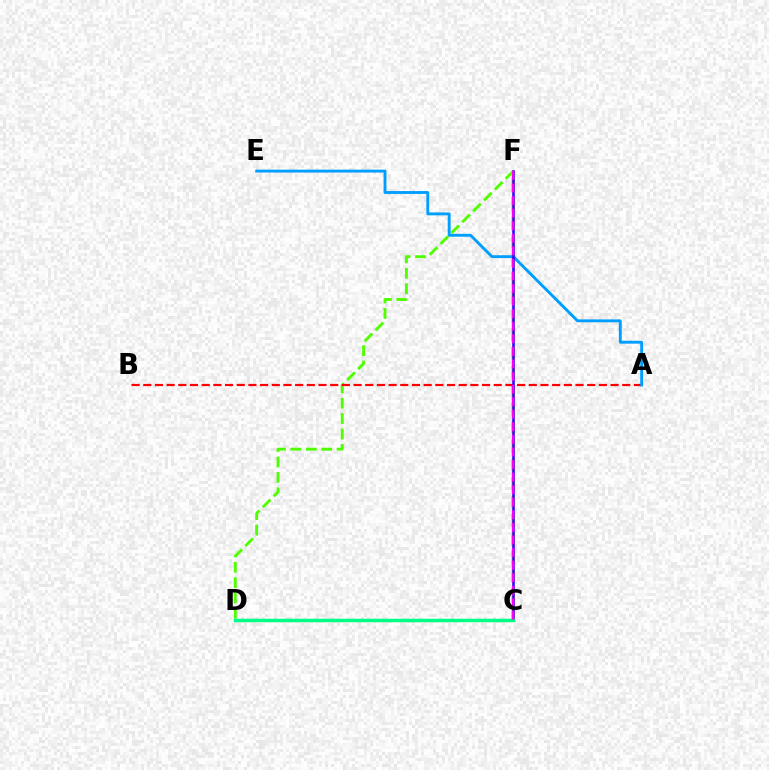{('D', 'F'): [{'color': '#4fff00', 'line_style': 'dashed', 'thickness': 2.09}], ('C', 'F'): [{'color': '#ffd500', 'line_style': 'dashed', 'thickness': 2.52}, {'color': '#3700ff', 'line_style': 'solid', 'thickness': 1.84}, {'color': '#ff00ed', 'line_style': 'dashed', 'thickness': 1.71}], ('A', 'B'): [{'color': '#ff0000', 'line_style': 'dashed', 'thickness': 1.59}], ('A', 'E'): [{'color': '#009eff', 'line_style': 'solid', 'thickness': 2.08}], ('C', 'D'): [{'color': '#00ff86', 'line_style': 'solid', 'thickness': 2.52}]}